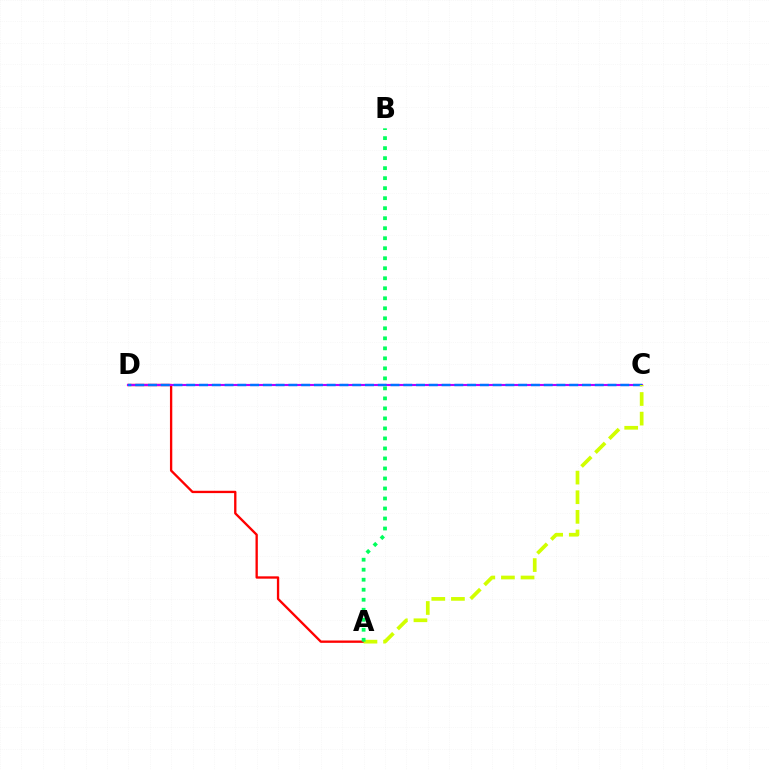{('A', 'D'): [{'color': '#ff0000', 'line_style': 'solid', 'thickness': 1.68}], ('C', 'D'): [{'color': '#b900ff', 'line_style': 'solid', 'thickness': 1.54}, {'color': '#0074ff', 'line_style': 'dashed', 'thickness': 1.73}], ('A', 'C'): [{'color': '#d1ff00', 'line_style': 'dashed', 'thickness': 2.67}], ('A', 'B'): [{'color': '#00ff5c', 'line_style': 'dotted', 'thickness': 2.72}]}